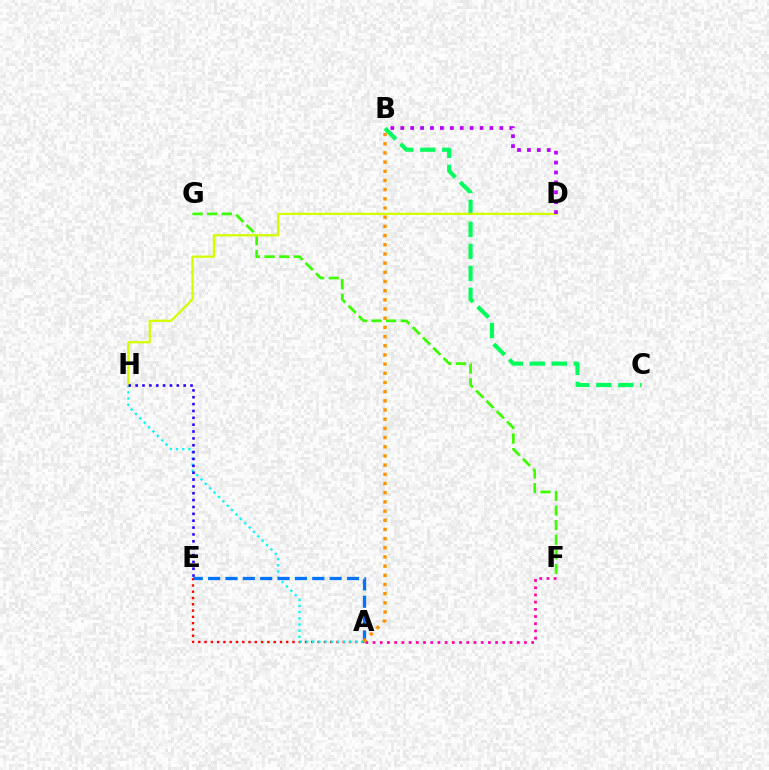{('A', 'F'): [{'color': '#ff00ac', 'line_style': 'dotted', 'thickness': 1.96}], ('A', 'E'): [{'color': '#ff0000', 'line_style': 'dotted', 'thickness': 1.71}, {'color': '#0074ff', 'line_style': 'dashed', 'thickness': 2.36}], ('A', 'H'): [{'color': '#00fff6', 'line_style': 'dotted', 'thickness': 1.68}], ('F', 'G'): [{'color': '#3dff00', 'line_style': 'dashed', 'thickness': 1.98}], ('B', 'C'): [{'color': '#00ff5c', 'line_style': 'dashed', 'thickness': 2.99}], ('D', 'H'): [{'color': '#d1ff00', 'line_style': 'solid', 'thickness': 1.64}], ('B', 'D'): [{'color': '#b900ff', 'line_style': 'dotted', 'thickness': 2.69}], ('A', 'B'): [{'color': '#ff9400', 'line_style': 'dotted', 'thickness': 2.49}], ('E', 'H'): [{'color': '#2500ff', 'line_style': 'dotted', 'thickness': 1.86}]}